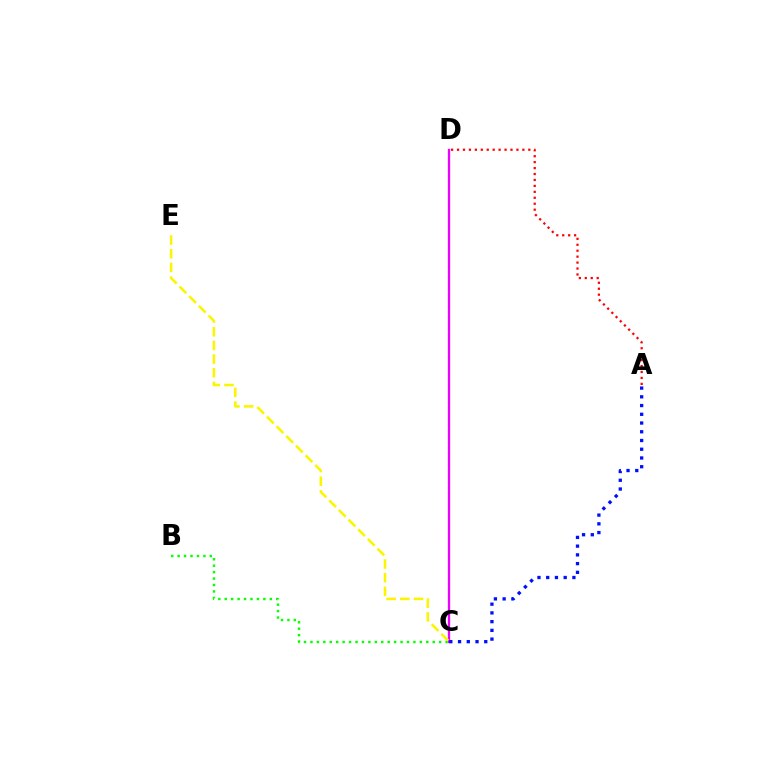{('C', 'D'): [{'color': '#00fff6', 'line_style': 'dotted', 'thickness': 1.54}, {'color': '#ee00ff', 'line_style': 'solid', 'thickness': 1.65}], ('A', 'C'): [{'color': '#0010ff', 'line_style': 'dotted', 'thickness': 2.37}], ('B', 'C'): [{'color': '#08ff00', 'line_style': 'dotted', 'thickness': 1.75}], ('A', 'D'): [{'color': '#ff0000', 'line_style': 'dotted', 'thickness': 1.61}], ('C', 'E'): [{'color': '#fcf500', 'line_style': 'dashed', 'thickness': 1.86}]}